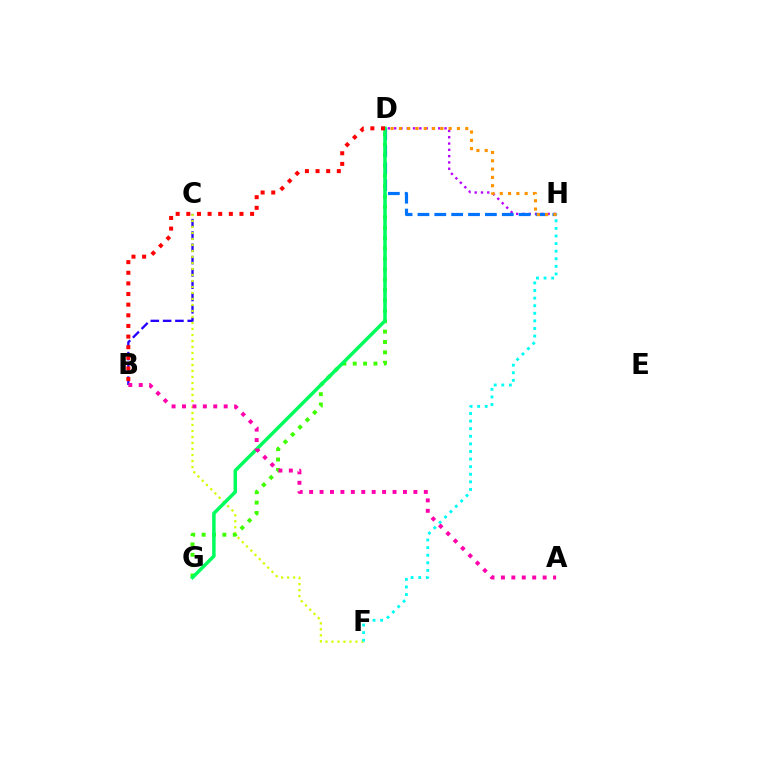{('D', 'H'): [{'color': '#b900ff', 'line_style': 'dotted', 'thickness': 1.71}, {'color': '#0074ff', 'line_style': 'dashed', 'thickness': 2.29}, {'color': '#ff9400', 'line_style': 'dotted', 'thickness': 2.25}], ('B', 'C'): [{'color': '#2500ff', 'line_style': 'dashed', 'thickness': 1.67}], ('C', 'F'): [{'color': '#d1ff00', 'line_style': 'dotted', 'thickness': 1.63}], ('F', 'H'): [{'color': '#00fff6', 'line_style': 'dotted', 'thickness': 2.06}], ('D', 'G'): [{'color': '#3dff00', 'line_style': 'dotted', 'thickness': 2.82}, {'color': '#00ff5c', 'line_style': 'solid', 'thickness': 2.52}], ('B', 'D'): [{'color': '#ff0000', 'line_style': 'dotted', 'thickness': 2.89}], ('A', 'B'): [{'color': '#ff00ac', 'line_style': 'dotted', 'thickness': 2.83}]}